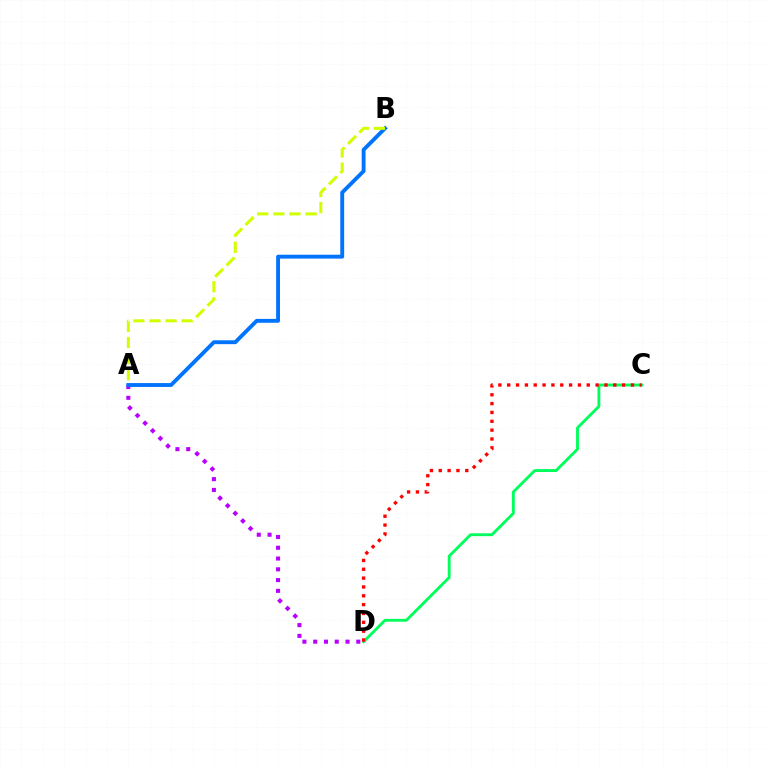{('A', 'D'): [{'color': '#b900ff', 'line_style': 'dotted', 'thickness': 2.93}], ('A', 'B'): [{'color': '#0074ff', 'line_style': 'solid', 'thickness': 2.79}, {'color': '#d1ff00', 'line_style': 'dashed', 'thickness': 2.19}], ('C', 'D'): [{'color': '#00ff5c', 'line_style': 'solid', 'thickness': 2.06}, {'color': '#ff0000', 'line_style': 'dotted', 'thickness': 2.4}]}